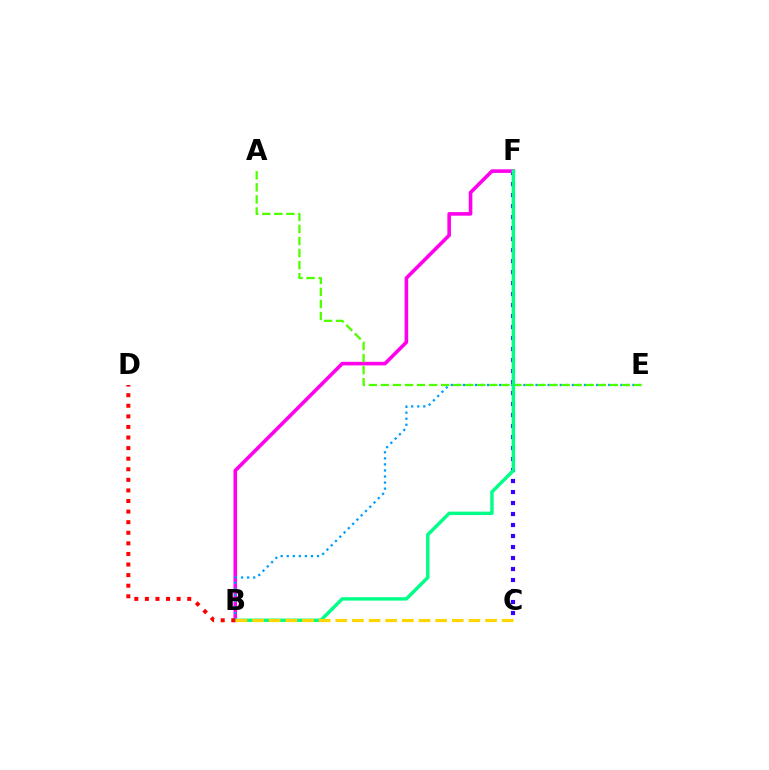{('C', 'F'): [{'color': '#3700ff', 'line_style': 'dotted', 'thickness': 2.99}], ('B', 'F'): [{'color': '#ff00ed', 'line_style': 'solid', 'thickness': 2.59}, {'color': '#00ff86', 'line_style': 'solid', 'thickness': 2.45}], ('B', 'E'): [{'color': '#009eff', 'line_style': 'dotted', 'thickness': 1.65}], ('A', 'E'): [{'color': '#4fff00', 'line_style': 'dashed', 'thickness': 1.64}], ('B', 'C'): [{'color': '#ffd500', 'line_style': 'dashed', 'thickness': 2.26}], ('B', 'D'): [{'color': '#ff0000', 'line_style': 'dotted', 'thickness': 2.88}]}